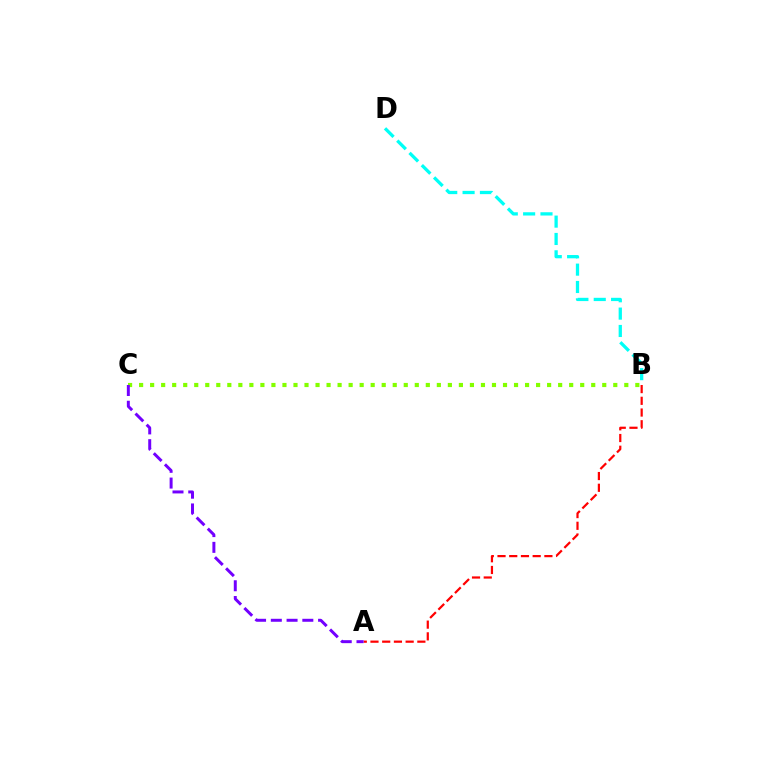{('B', 'D'): [{'color': '#00fff6', 'line_style': 'dashed', 'thickness': 2.36}], ('B', 'C'): [{'color': '#84ff00', 'line_style': 'dotted', 'thickness': 3.0}], ('A', 'B'): [{'color': '#ff0000', 'line_style': 'dashed', 'thickness': 1.59}], ('A', 'C'): [{'color': '#7200ff', 'line_style': 'dashed', 'thickness': 2.14}]}